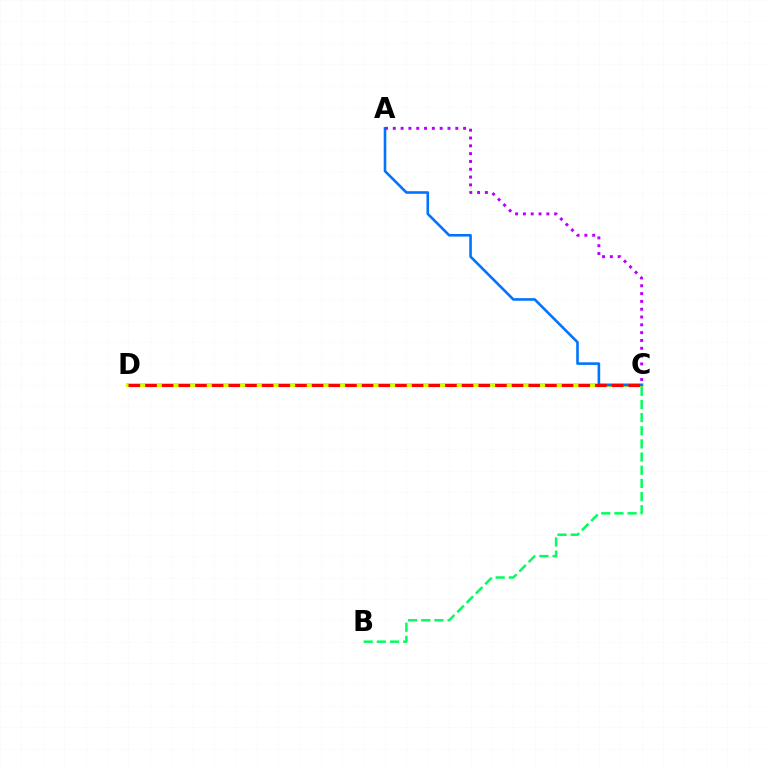{('B', 'C'): [{'color': '#00ff5c', 'line_style': 'dashed', 'thickness': 1.79}], ('C', 'D'): [{'color': '#d1ff00', 'line_style': 'solid', 'thickness': 2.91}, {'color': '#ff0000', 'line_style': 'dashed', 'thickness': 2.26}], ('A', 'C'): [{'color': '#0074ff', 'line_style': 'solid', 'thickness': 1.87}, {'color': '#b900ff', 'line_style': 'dotted', 'thickness': 2.12}]}